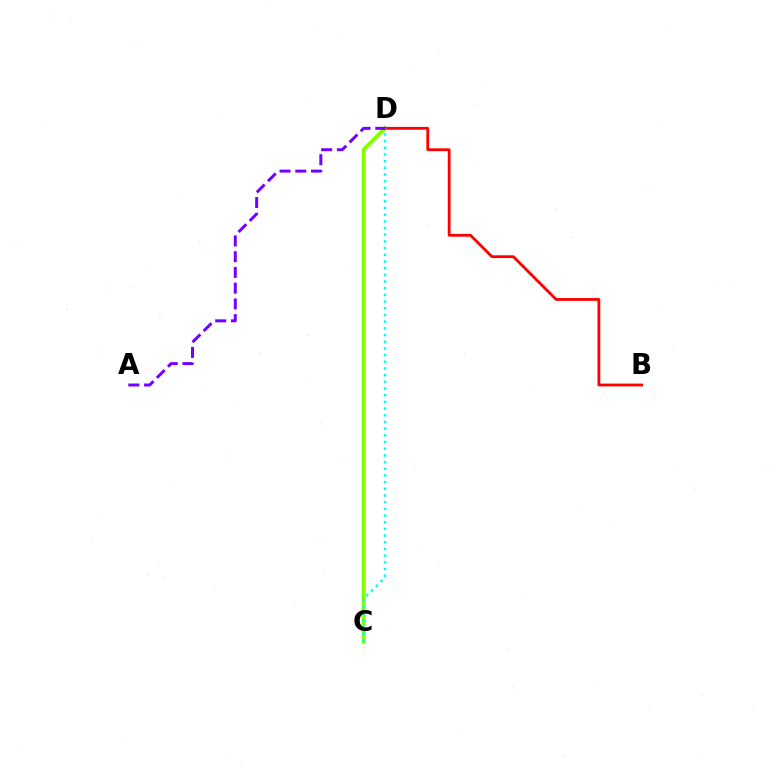{('C', 'D'): [{'color': '#84ff00', 'line_style': 'solid', 'thickness': 2.84}, {'color': '#00fff6', 'line_style': 'dotted', 'thickness': 1.82}], ('B', 'D'): [{'color': '#ff0000', 'line_style': 'solid', 'thickness': 2.02}], ('A', 'D'): [{'color': '#7200ff', 'line_style': 'dashed', 'thickness': 2.14}]}